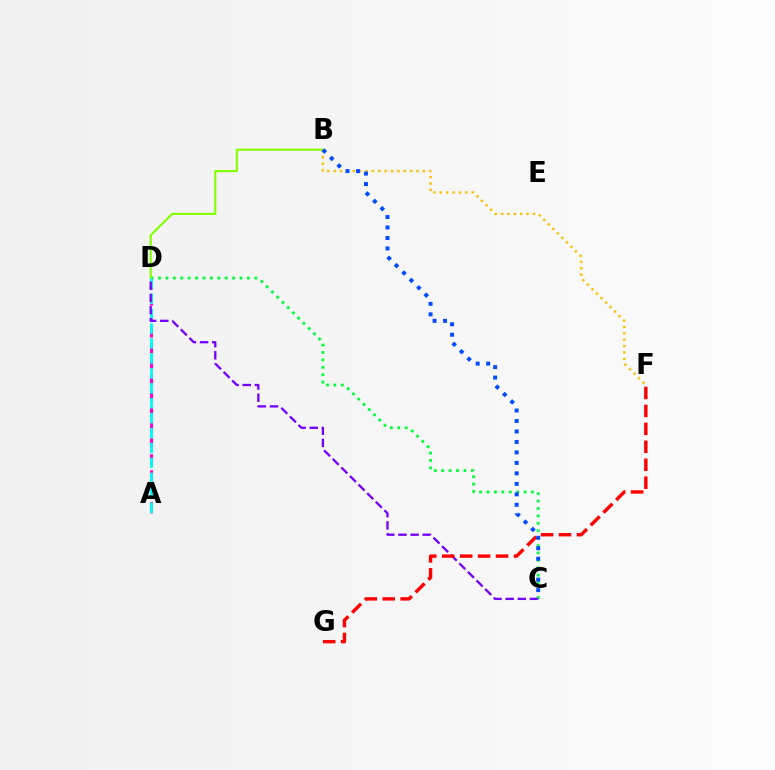{('C', 'D'): [{'color': '#00ff39', 'line_style': 'dotted', 'thickness': 2.01}, {'color': '#7200ff', 'line_style': 'dashed', 'thickness': 1.65}], ('A', 'D'): [{'color': '#ff00cf', 'line_style': 'dashed', 'thickness': 2.17}, {'color': '#00fff6', 'line_style': 'dashed', 'thickness': 2.03}], ('B', 'D'): [{'color': '#84ff00', 'line_style': 'solid', 'thickness': 1.53}], ('B', 'F'): [{'color': '#ffbd00', 'line_style': 'dotted', 'thickness': 1.73}], ('F', 'G'): [{'color': '#ff0000', 'line_style': 'dashed', 'thickness': 2.44}], ('B', 'C'): [{'color': '#004bff', 'line_style': 'dotted', 'thickness': 2.85}]}